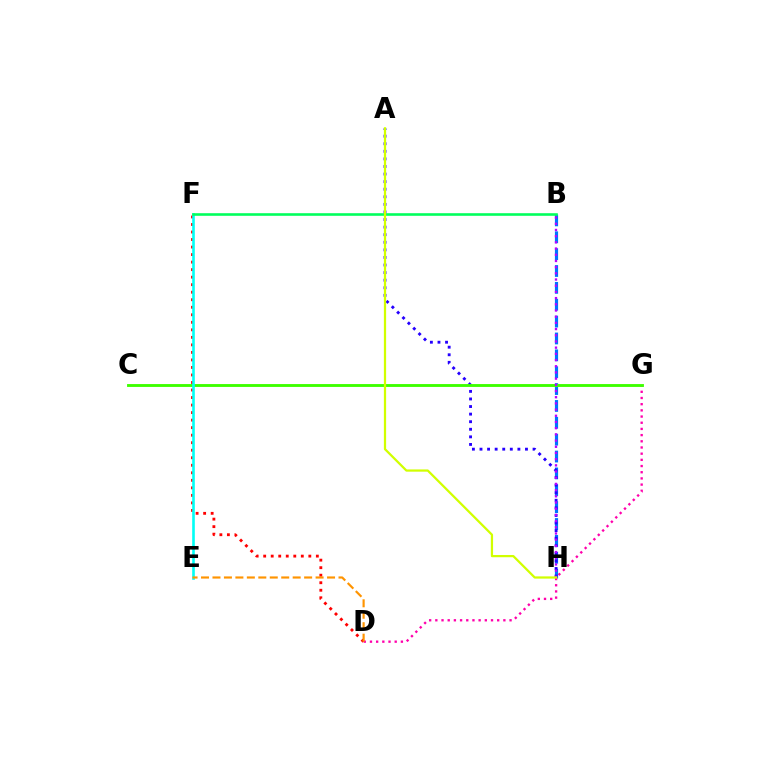{('B', 'H'): [{'color': '#0074ff', 'line_style': 'dashed', 'thickness': 2.29}, {'color': '#b900ff', 'line_style': 'dotted', 'thickness': 1.68}], ('D', 'F'): [{'color': '#ff0000', 'line_style': 'dotted', 'thickness': 2.04}], ('D', 'G'): [{'color': '#ff00ac', 'line_style': 'dotted', 'thickness': 1.68}], ('A', 'H'): [{'color': '#2500ff', 'line_style': 'dotted', 'thickness': 2.06}, {'color': '#d1ff00', 'line_style': 'solid', 'thickness': 1.61}], ('C', 'G'): [{'color': '#3dff00', 'line_style': 'solid', 'thickness': 2.06}], ('E', 'F'): [{'color': '#00fff6', 'line_style': 'solid', 'thickness': 1.88}], ('D', 'E'): [{'color': '#ff9400', 'line_style': 'dashed', 'thickness': 1.56}], ('B', 'F'): [{'color': '#00ff5c', 'line_style': 'solid', 'thickness': 1.87}]}